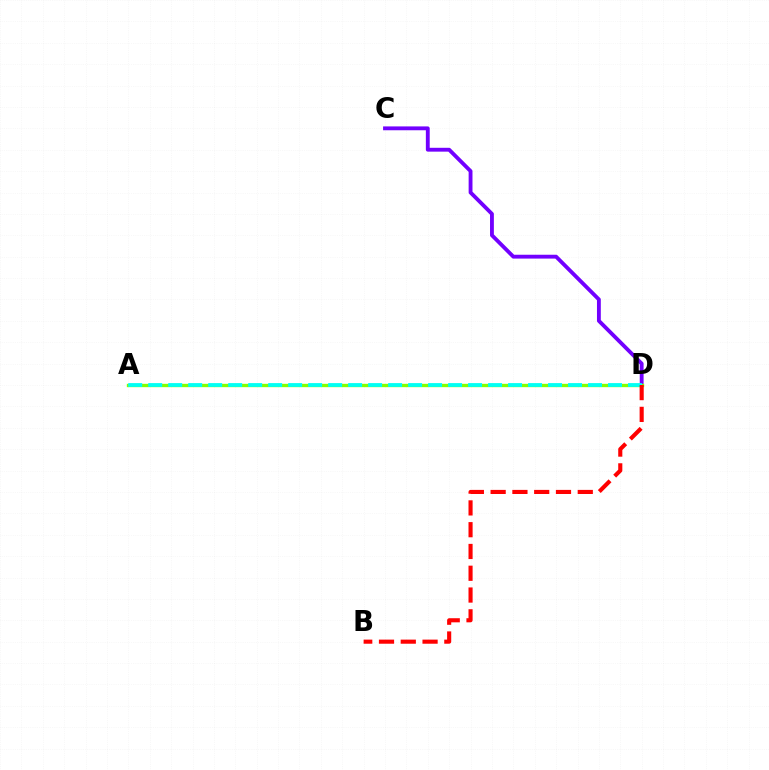{('C', 'D'): [{'color': '#7200ff', 'line_style': 'solid', 'thickness': 2.77}], ('A', 'D'): [{'color': '#84ff00', 'line_style': 'solid', 'thickness': 2.4}, {'color': '#00fff6', 'line_style': 'dashed', 'thickness': 2.72}], ('B', 'D'): [{'color': '#ff0000', 'line_style': 'dashed', 'thickness': 2.96}]}